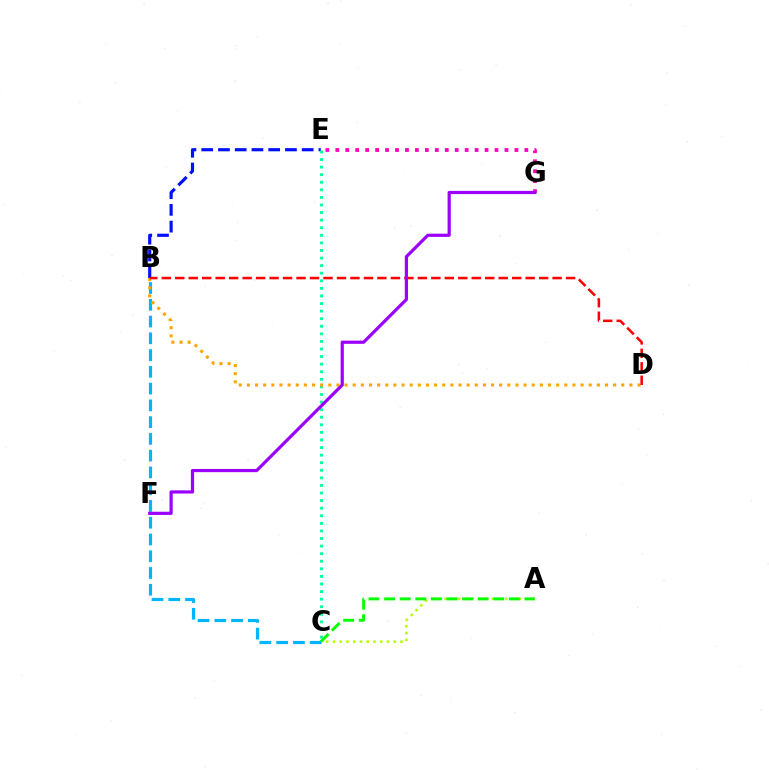{('A', 'C'): [{'color': '#b3ff00', 'line_style': 'dotted', 'thickness': 1.84}, {'color': '#08ff00', 'line_style': 'dashed', 'thickness': 2.12}], ('B', 'C'): [{'color': '#00b5ff', 'line_style': 'dashed', 'thickness': 2.28}], ('E', 'G'): [{'color': '#ff00bd', 'line_style': 'dotted', 'thickness': 2.7}], ('B', 'E'): [{'color': '#0010ff', 'line_style': 'dashed', 'thickness': 2.27}], ('C', 'E'): [{'color': '#00ff9d', 'line_style': 'dotted', 'thickness': 2.06}], ('B', 'D'): [{'color': '#ffa500', 'line_style': 'dotted', 'thickness': 2.21}, {'color': '#ff0000', 'line_style': 'dashed', 'thickness': 1.83}], ('F', 'G'): [{'color': '#9b00ff', 'line_style': 'solid', 'thickness': 2.3}]}